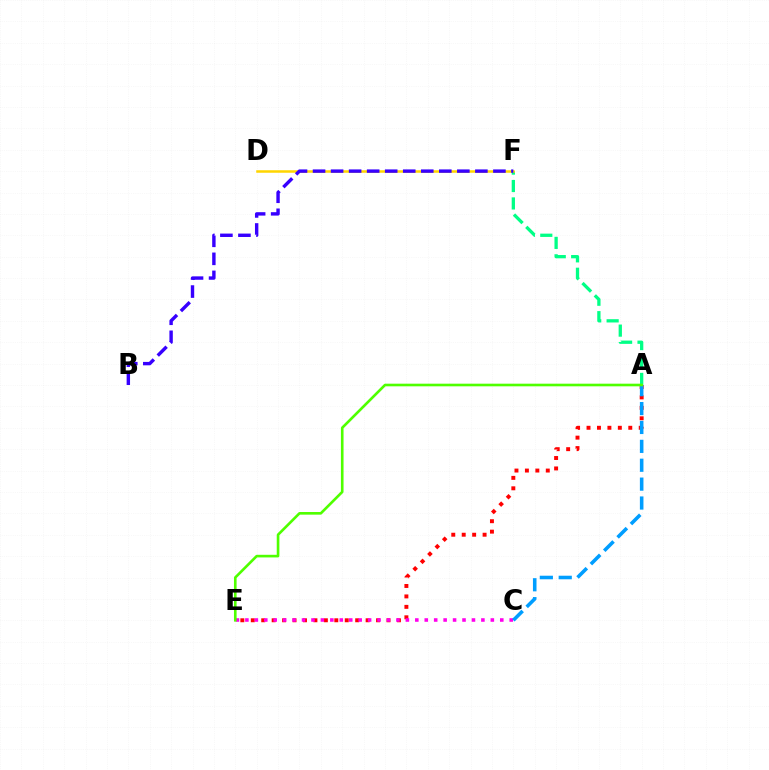{('A', 'F'): [{'color': '#00ff86', 'line_style': 'dashed', 'thickness': 2.37}], ('A', 'E'): [{'color': '#ff0000', 'line_style': 'dotted', 'thickness': 2.84}, {'color': '#4fff00', 'line_style': 'solid', 'thickness': 1.9}], ('D', 'F'): [{'color': '#ffd500', 'line_style': 'solid', 'thickness': 1.81}], ('C', 'E'): [{'color': '#ff00ed', 'line_style': 'dotted', 'thickness': 2.56}], ('A', 'C'): [{'color': '#009eff', 'line_style': 'dashed', 'thickness': 2.57}], ('B', 'F'): [{'color': '#3700ff', 'line_style': 'dashed', 'thickness': 2.45}]}